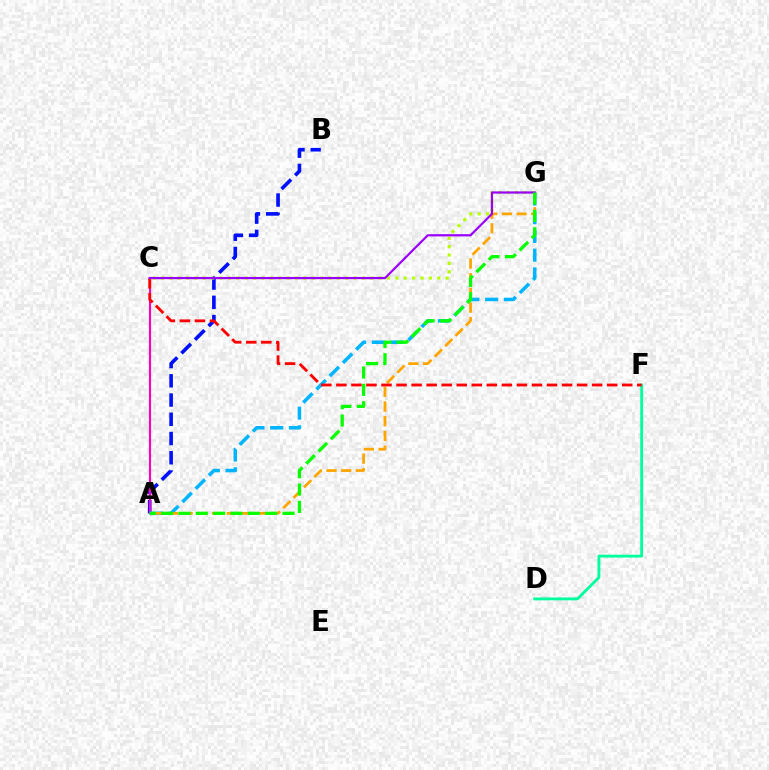{('A', 'B'): [{'color': '#0010ff', 'line_style': 'dashed', 'thickness': 2.61}], ('A', 'C'): [{'color': '#ff00bd', 'line_style': 'solid', 'thickness': 1.53}], ('D', 'F'): [{'color': '#00ff9d', 'line_style': 'solid', 'thickness': 2.05}], ('A', 'G'): [{'color': '#00b5ff', 'line_style': 'dashed', 'thickness': 2.54}, {'color': '#ffa500', 'line_style': 'dashed', 'thickness': 2.0}, {'color': '#08ff00', 'line_style': 'dashed', 'thickness': 2.36}], ('C', 'F'): [{'color': '#ff0000', 'line_style': 'dashed', 'thickness': 2.04}], ('C', 'G'): [{'color': '#b3ff00', 'line_style': 'dotted', 'thickness': 2.27}, {'color': '#9b00ff', 'line_style': 'solid', 'thickness': 1.59}]}